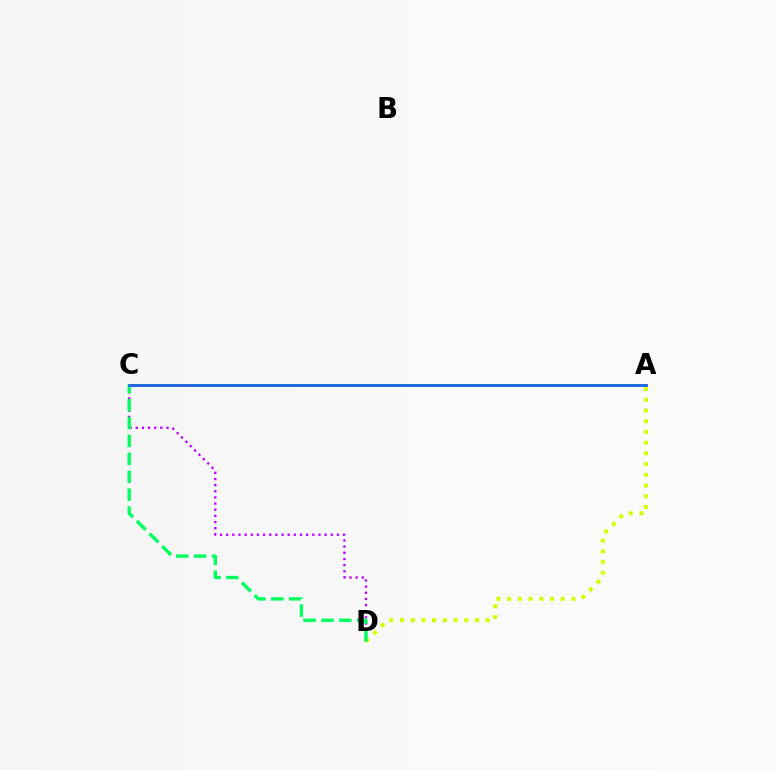{('C', 'D'): [{'color': '#b900ff', 'line_style': 'dotted', 'thickness': 1.67}, {'color': '#00ff5c', 'line_style': 'dashed', 'thickness': 2.43}], ('A', 'C'): [{'color': '#ff0000', 'line_style': 'solid', 'thickness': 1.89}, {'color': '#0074ff', 'line_style': 'solid', 'thickness': 1.86}], ('A', 'D'): [{'color': '#d1ff00', 'line_style': 'dotted', 'thickness': 2.91}]}